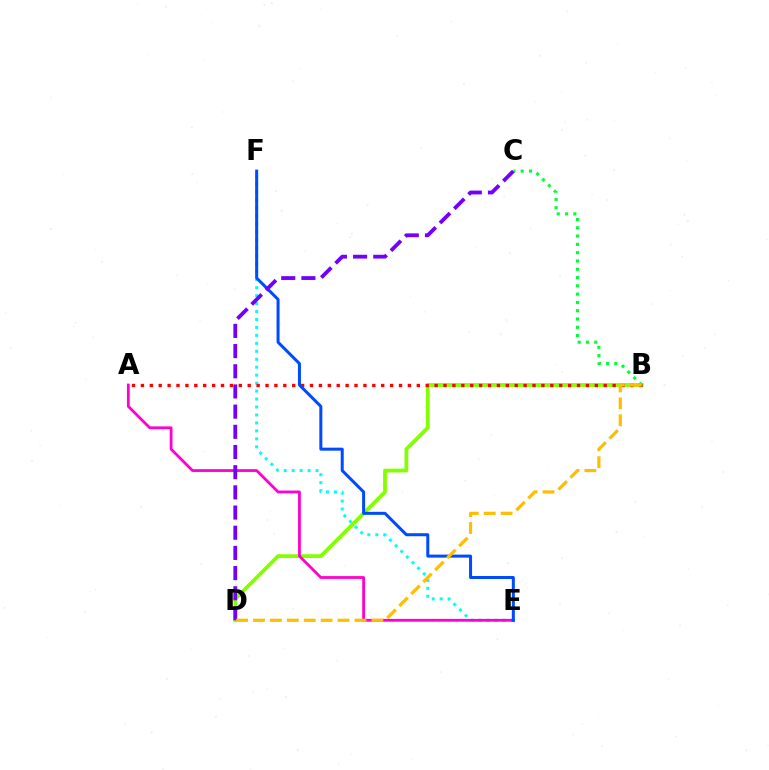{('B', 'D'): [{'color': '#84ff00', 'line_style': 'solid', 'thickness': 2.73}, {'color': '#ffbd00', 'line_style': 'dashed', 'thickness': 2.3}], ('E', 'F'): [{'color': '#00fff6', 'line_style': 'dotted', 'thickness': 2.16}, {'color': '#004bff', 'line_style': 'solid', 'thickness': 2.17}], ('A', 'B'): [{'color': '#ff0000', 'line_style': 'dotted', 'thickness': 2.42}], ('A', 'E'): [{'color': '#ff00cf', 'line_style': 'solid', 'thickness': 2.01}], ('B', 'C'): [{'color': '#00ff39', 'line_style': 'dotted', 'thickness': 2.25}], ('C', 'D'): [{'color': '#7200ff', 'line_style': 'dashed', 'thickness': 2.74}]}